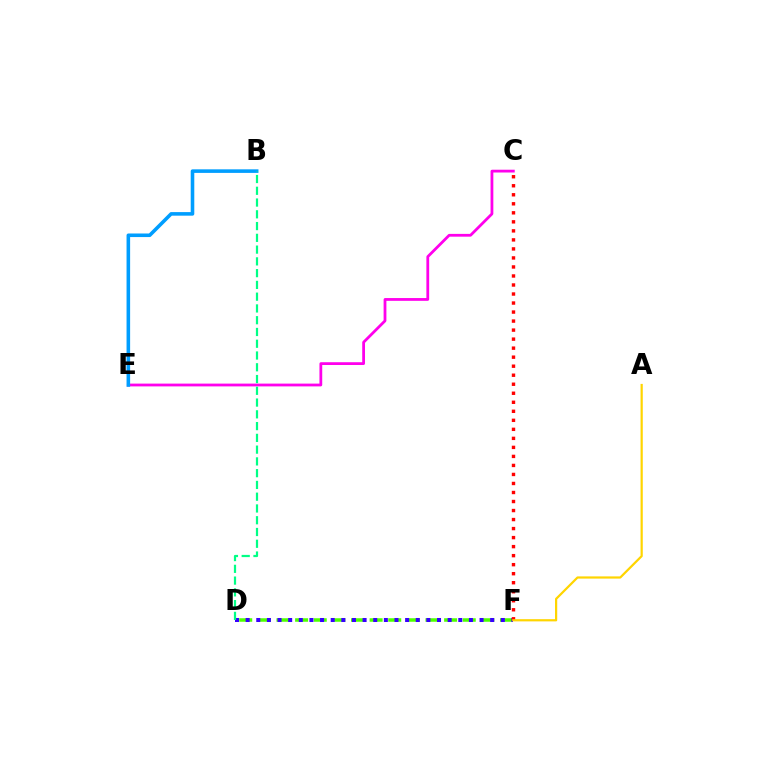{('C', 'E'): [{'color': '#ff00ed', 'line_style': 'solid', 'thickness': 2.01}], ('B', 'E'): [{'color': '#009eff', 'line_style': 'solid', 'thickness': 2.57}], ('D', 'F'): [{'color': '#4fff00', 'line_style': 'dashed', 'thickness': 2.53}, {'color': '#3700ff', 'line_style': 'dotted', 'thickness': 2.89}], ('C', 'F'): [{'color': '#ff0000', 'line_style': 'dotted', 'thickness': 2.45}], ('B', 'D'): [{'color': '#00ff86', 'line_style': 'dashed', 'thickness': 1.6}], ('A', 'F'): [{'color': '#ffd500', 'line_style': 'solid', 'thickness': 1.59}]}